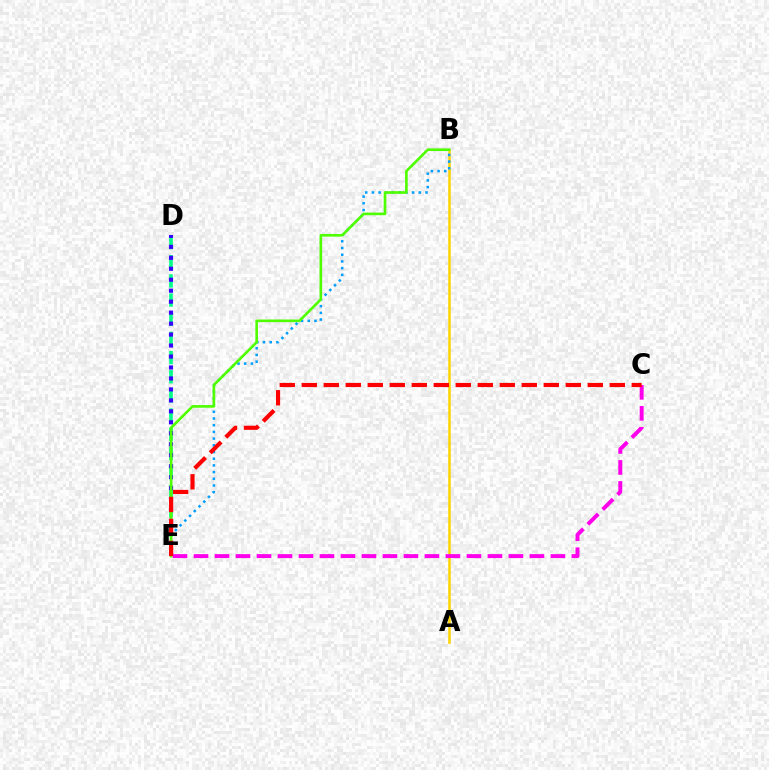{('A', 'B'): [{'color': '#ffd500', 'line_style': 'solid', 'thickness': 1.82}], ('D', 'E'): [{'color': '#00ff86', 'line_style': 'dashed', 'thickness': 2.6}, {'color': '#3700ff', 'line_style': 'dotted', 'thickness': 2.98}], ('B', 'E'): [{'color': '#009eff', 'line_style': 'dotted', 'thickness': 1.82}, {'color': '#4fff00', 'line_style': 'solid', 'thickness': 1.91}], ('C', 'E'): [{'color': '#ff00ed', 'line_style': 'dashed', 'thickness': 2.85}, {'color': '#ff0000', 'line_style': 'dashed', 'thickness': 2.99}]}